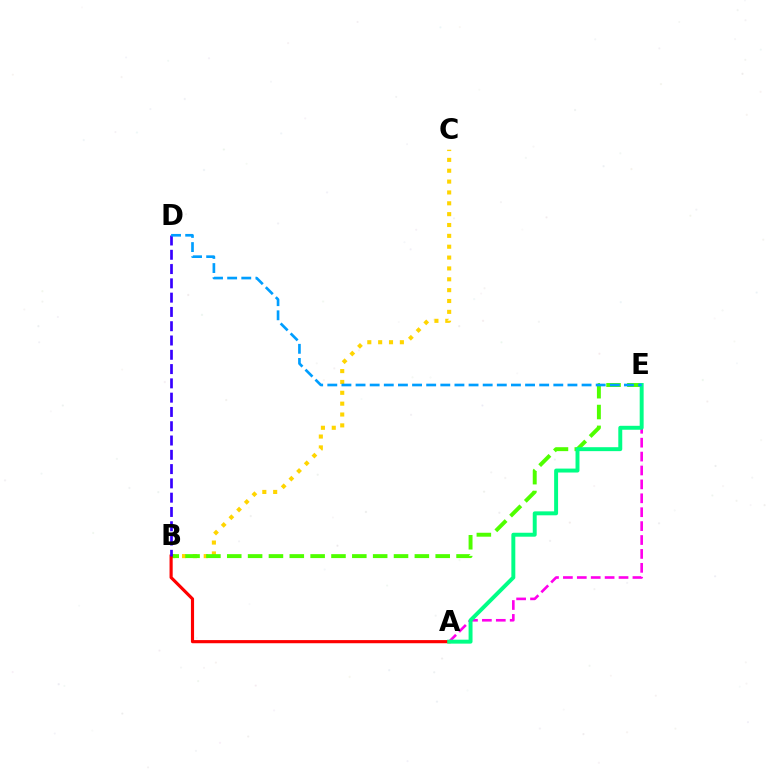{('B', 'C'): [{'color': '#ffd500', 'line_style': 'dotted', 'thickness': 2.95}], ('B', 'E'): [{'color': '#4fff00', 'line_style': 'dashed', 'thickness': 2.83}], ('A', 'B'): [{'color': '#ff0000', 'line_style': 'solid', 'thickness': 2.26}], ('B', 'D'): [{'color': '#3700ff', 'line_style': 'dashed', 'thickness': 1.94}], ('A', 'E'): [{'color': '#ff00ed', 'line_style': 'dashed', 'thickness': 1.89}, {'color': '#00ff86', 'line_style': 'solid', 'thickness': 2.84}], ('D', 'E'): [{'color': '#009eff', 'line_style': 'dashed', 'thickness': 1.92}]}